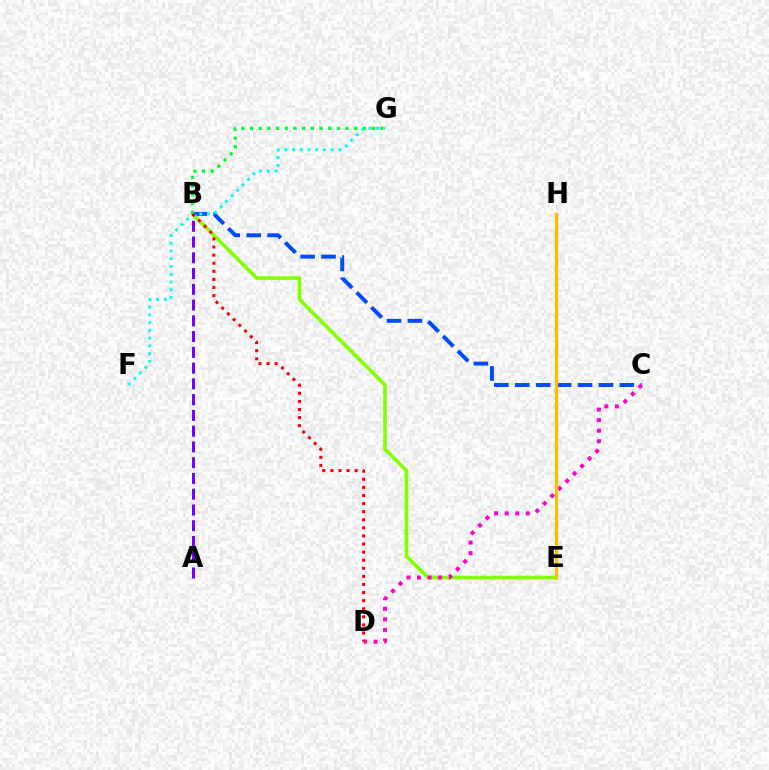{('B', 'C'): [{'color': '#004bff', 'line_style': 'dashed', 'thickness': 2.84}], ('F', 'G'): [{'color': '#00fff6', 'line_style': 'dotted', 'thickness': 2.11}], ('B', 'E'): [{'color': '#84ff00', 'line_style': 'solid', 'thickness': 2.59}], ('C', 'D'): [{'color': '#ff00cf', 'line_style': 'dotted', 'thickness': 2.87}], ('B', 'G'): [{'color': '#00ff39', 'line_style': 'dotted', 'thickness': 2.36}], ('B', 'D'): [{'color': '#ff0000', 'line_style': 'dotted', 'thickness': 2.2}], ('E', 'H'): [{'color': '#ffbd00', 'line_style': 'solid', 'thickness': 2.34}], ('A', 'B'): [{'color': '#7200ff', 'line_style': 'dashed', 'thickness': 2.14}]}